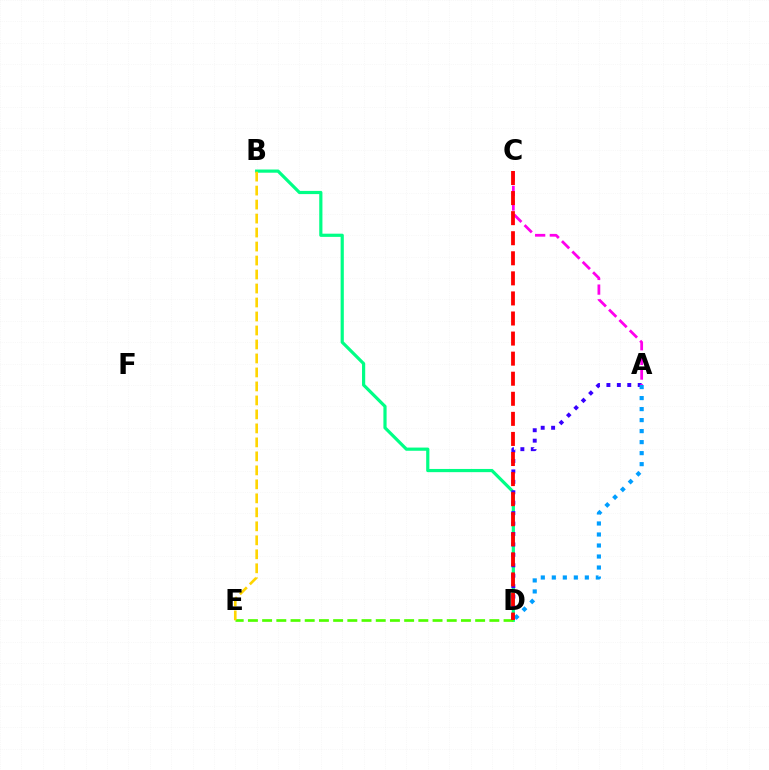{('B', 'D'): [{'color': '#00ff86', 'line_style': 'solid', 'thickness': 2.3}], ('A', 'D'): [{'color': '#3700ff', 'line_style': 'dotted', 'thickness': 2.83}, {'color': '#009eff', 'line_style': 'dotted', 'thickness': 2.99}], ('A', 'C'): [{'color': '#ff00ed', 'line_style': 'dashed', 'thickness': 1.99}], ('D', 'E'): [{'color': '#4fff00', 'line_style': 'dashed', 'thickness': 1.93}], ('B', 'E'): [{'color': '#ffd500', 'line_style': 'dashed', 'thickness': 1.9}], ('C', 'D'): [{'color': '#ff0000', 'line_style': 'dashed', 'thickness': 2.73}]}